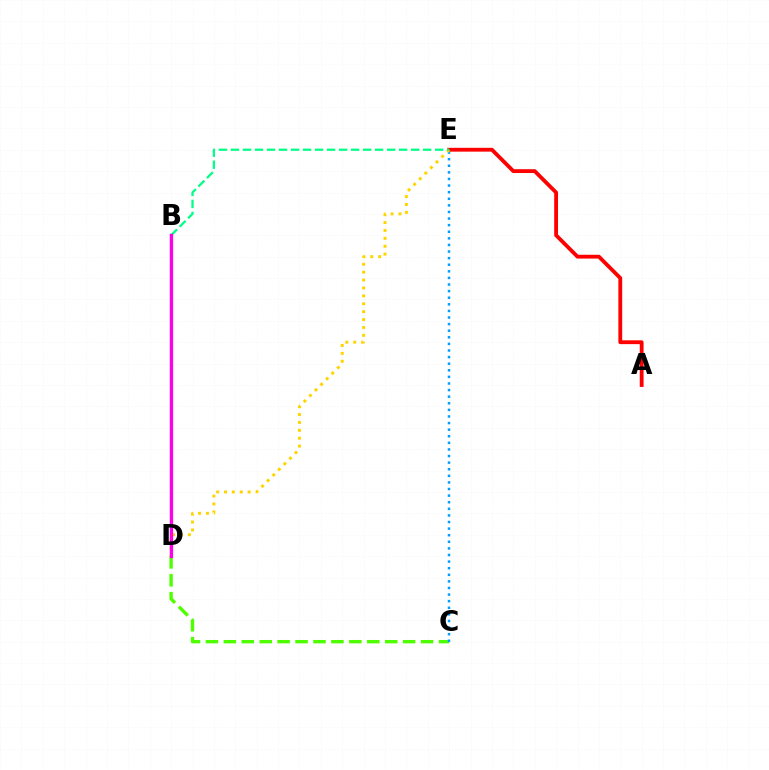{('B', 'D'): [{'color': '#3700ff', 'line_style': 'solid', 'thickness': 1.59}, {'color': '#ff00ed', 'line_style': 'solid', 'thickness': 2.34}], ('C', 'D'): [{'color': '#4fff00', 'line_style': 'dashed', 'thickness': 2.44}], ('C', 'E'): [{'color': '#009eff', 'line_style': 'dotted', 'thickness': 1.79}], ('A', 'E'): [{'color': '#ff0000', 'line_style': 'solid', 'thickness': 2.75}], ('D', 'E'): [{'color': '#ffd500', 'line_style': 'dotted', 'thickness': 2.14}], ('B', 'E'): [{'color': '#00ff86', 'line_style': 'dashed', 'thickness': 1.63}]}